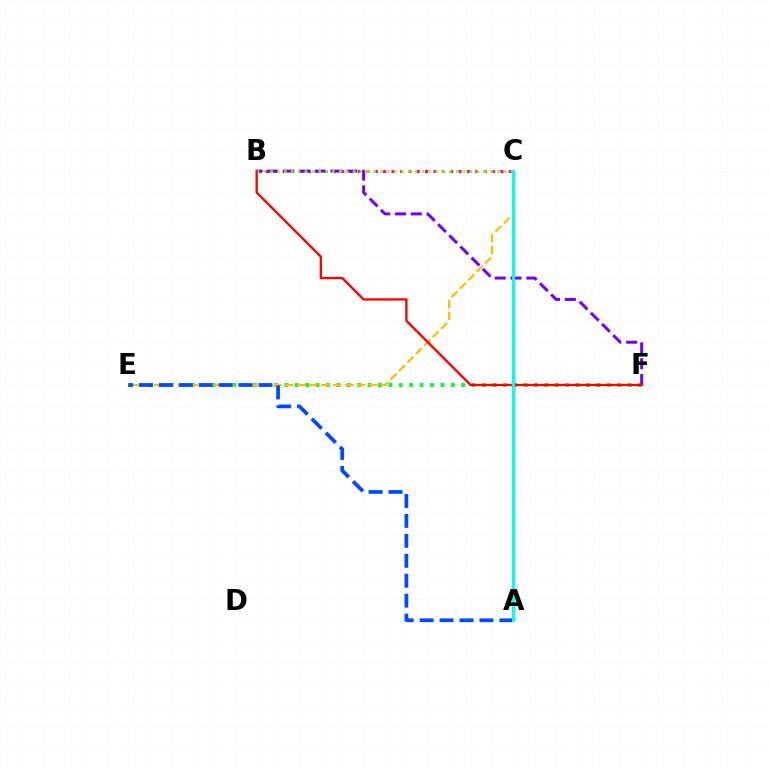{('E', 'F'): [{'color': '#00ff39', 'line_style': 'dotted', 'thickness': 2.83}], ('B', 'C'): [{'color': '#ff00cf', 'line_style': 'dotted', 'thickness': 2.28}, {'color': '#84ff00', 'line_style': 'dotted', 'thickness': 1.87}], ('B', 'F'): [{'color': '#7200ff', 'line_style': 'dashed', 'thickness': 2.15}, {'color': '#ff0000', 'line_style': 'solid', 'thickness': 1.7}], ('C', 'E'): [{'color': '#ffbd00', 'line_style': 'dashed', 'thickness': 1.62}], ('A', 'E'): [{'color': '#004bff', 'line_style': 'dashed', 'thickness': 2.71}], ('A', 'C'): [{'color': '#00fff6', 'line_style': 'solid', 'thickness': 2.14}]}